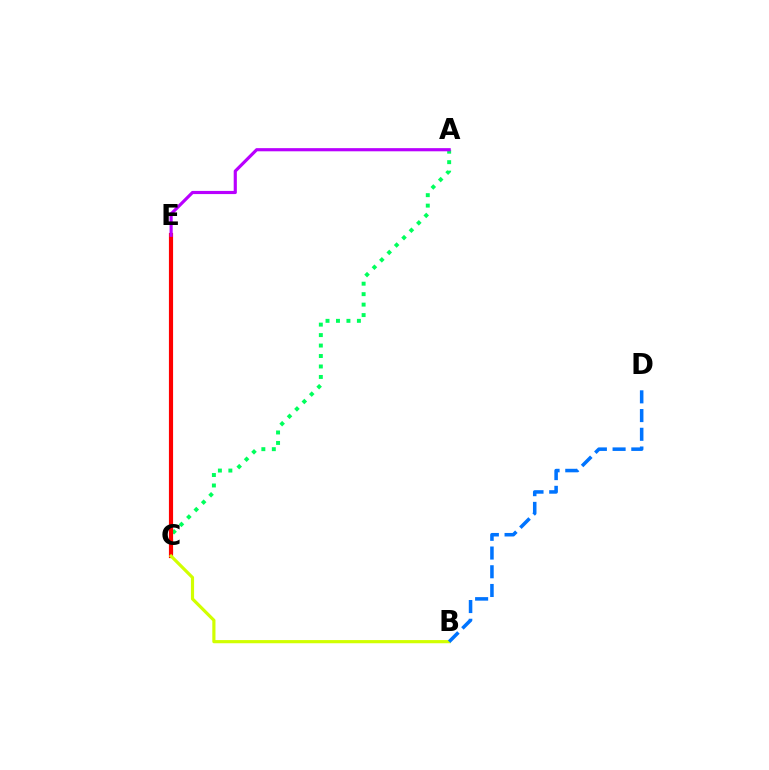{('A', 'C'): [{'color': '#00ff5c', 'line_style': 'dotted', 'thickness': 2.84}], ('C', 'E'): [{'color': '#ff0000', 'line_style': 'solid', 'thickness': 3.0}], ('B', 'C'): [{'color': '#d1ff00', 'line_style': 'solid', 'thickness': 2.28}], ('B', 'D'): [{'color': '#0074ff', 'line_style': 'dashed', 'thickness': 2.54}], ('A', 'E'): [{'color': '#b900ff', 'line_style': 'solid', 'thickness': 2.27}]}